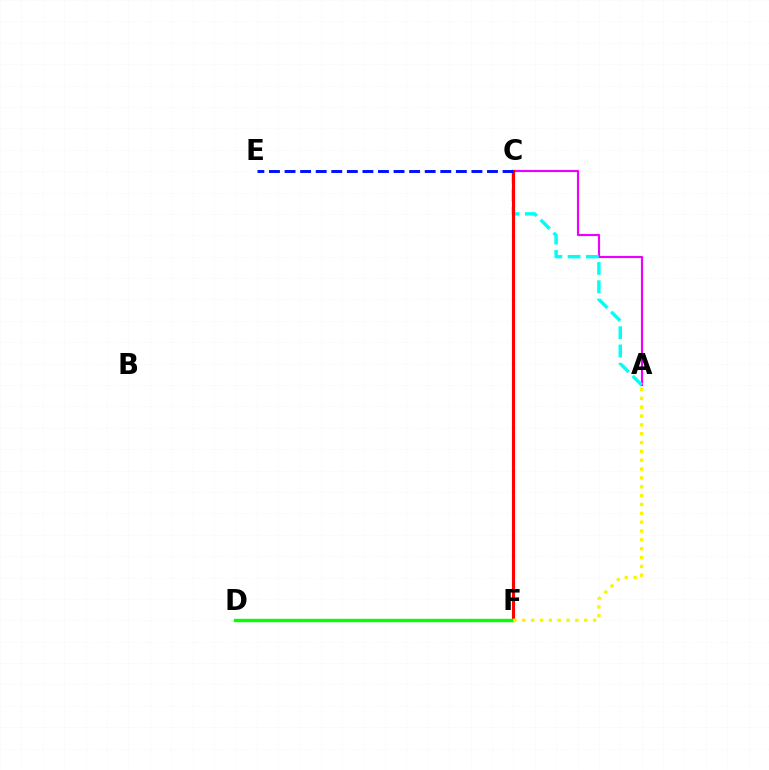{('A', 'C'): [{'color': '#ee00ff', 'line_style': 'solid', 'thickness': 1.55}, {'color': '#00fff6', 'line_style': 'dashed', 'thickness': 2.48}], ('C', 'F'): [{'color': '#ff0000', 'line_style': 'solid', 'thickness': 2.24}], ('C', 'E'): [{'color': '#0010ff', 'line_style': 'dashed', 'thickness': 2.12}], ('D', 'F'): [{'color': '#08ff00', 'line_style': 'solid', 'thickness': 2.45}], ('A', 'F'): [{'color': '#fcf500', 'line_style': 'dotted', 'thickness': 2.4}]}